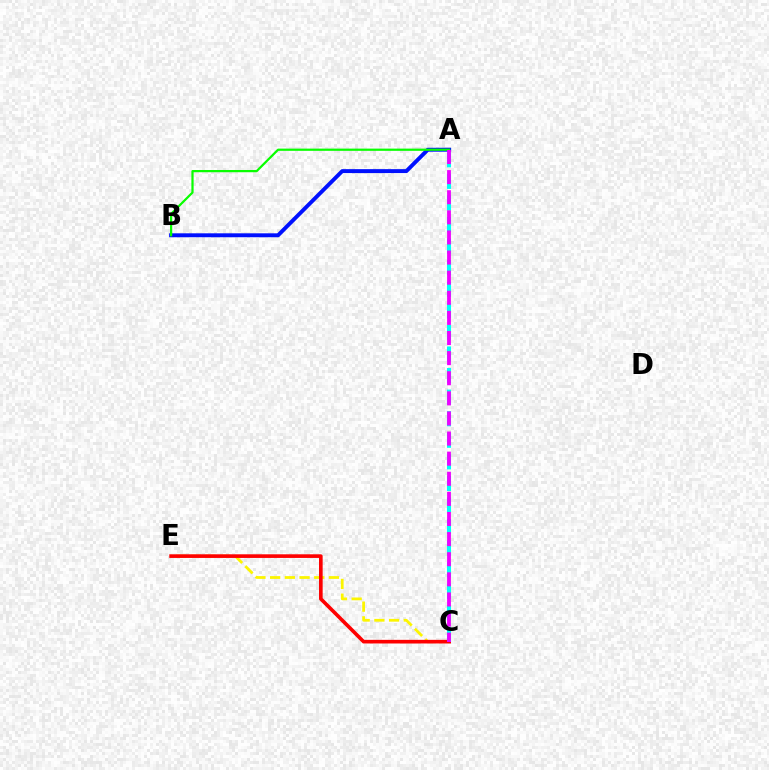{('C', 'E'): [{'color': '#fcf500', 'line_style': 'dashed', 'thickness': 2.0}, {'color': '#ff0000', 'line_style': 'solid', 'thickness': 2.62}], ('A', 'C'): [{'color': '#00fff6', 'line_style': 'dashed', 'thickness': 2.93}, {'color': '#ee00ff', 'line_style': 'dashed', 'thickness': 2.73}], ('A', 'B'): [{'color': '#0010ff', 'line_style': 'solid', 'thickness': 2.83}, {'color': '#08ff00', 'line_style': 'solid', 'thickness': 1.6}]}